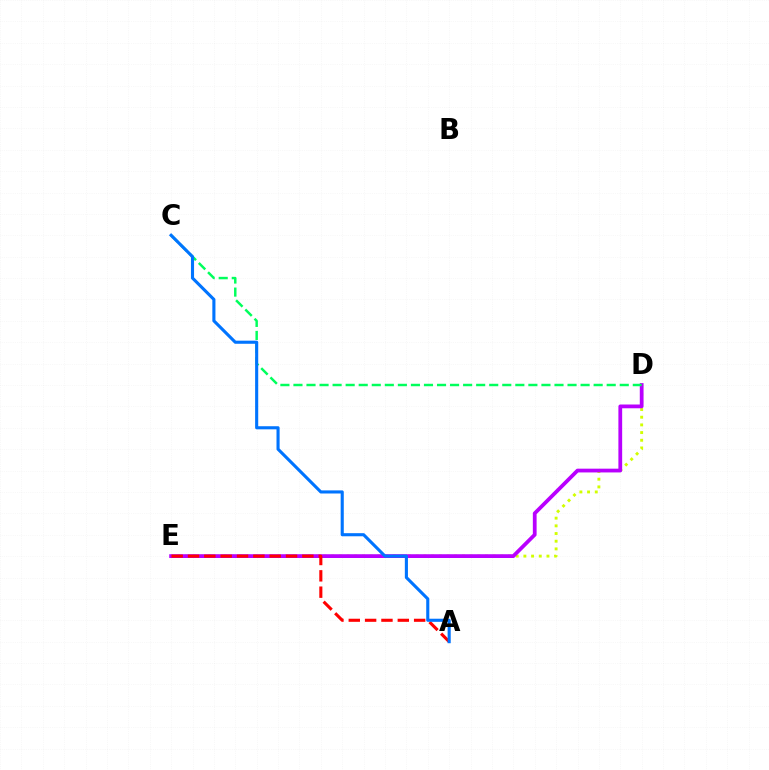{('D', 'E'): [{'color': '#d1ff00', 'line_style': 'dotted', 'thickness': 2.09}, {'color': '#b900ff', 'line_style': 'solid', 'thickness': 2.71}], ('C', 'D'): [{'color': '#00ff5c', 'line_style': 'dashed', 'thickness': 1.77}], ('A', 'E'): [{'color': '#ff0000', 'line_style': 'dashed', 'thickness': 2.22}], ('A', 'C'): [{'color': '#0074ff', 'line_style': 'solid', 'thickness': 2.23}]}